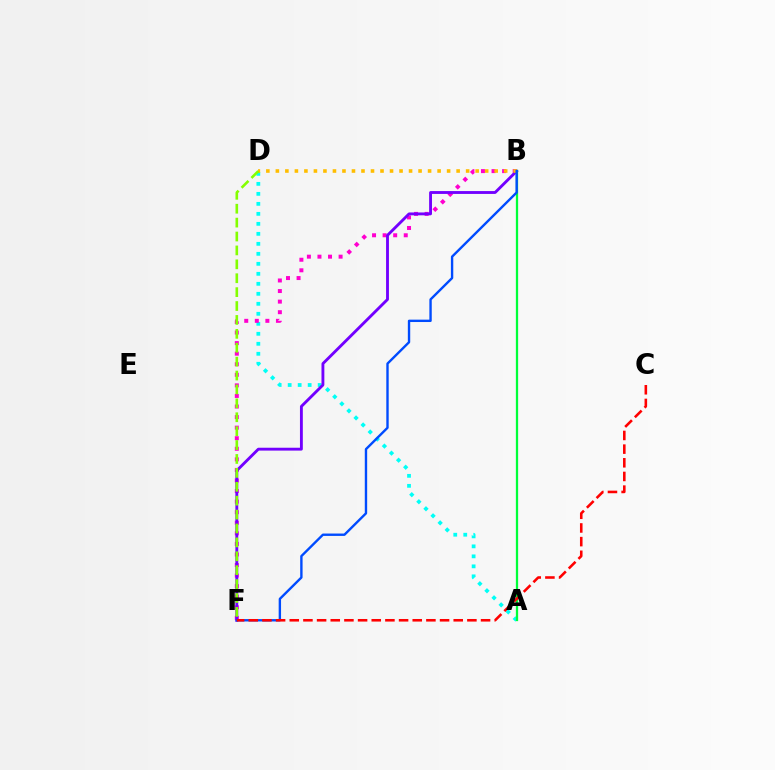{('A', 'D'): [{'color': '#00fff6', 'line_style': 'dotted', 'thickness': 2.72}], ('B', 'F'): [{'color': '#ff00cf', 'line_style': 'dotted', 'thickness': 2.87}, {'color': '#7200ff', 'line_style': 'solid', 'thickness': 2.06}, {'color': '#004bff', 'line_style': 'solid', 'thickness': 1.71}], ('A', 'B'): [{'color': '#00ff39', 'line_style': 'solid', 'thickness': 1.63}], ('B', 'D'): [{'color': '#ffbd00', 'line_style': 'dotted', 'thickness': 2.58}], ('D', 'F'): [{'color': '#84ff00', 'line_style': 'dashed', 'thickness': 1.89}], ('C', 'F'): [{'color': '#ff0000', 'line_style': 'dashed', 'thickness': 1.86}]}